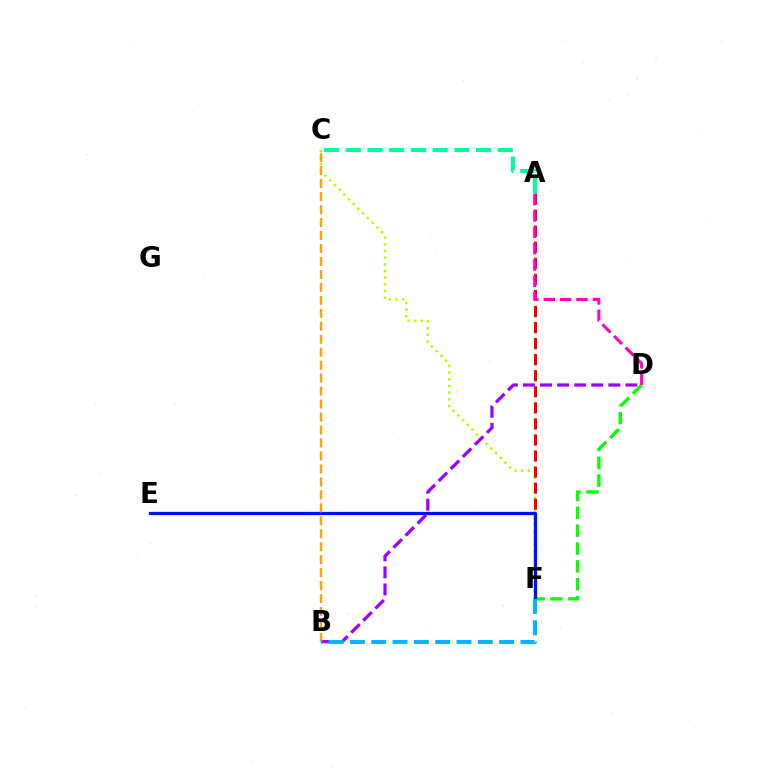{('D', 'F'): [{'color': '#08ff00', 'line_style': 'dashed', 'thickness': 2.43}], ('C', 'F'): [{'color': '#b3ff00', 'line_style': 'dotted', 'thickness': 1.81}], ('A', 'F'): [{'color': '#ff0000', 'line_style': 'dashed', 'thickness': 2.18}], ('A', 'D'): [{'color': '#ff00bd', 'line_style': 'dashed', 'thickness': 2.22}], ('E', 'F'): [{'color': '#0010ff', 'line_style': 'solid', 'thickness': 2.35}], ('B', 'D'): [{'color': '#9b00ff', 'line_style': 'dashed', 'thickness': 2.32}], ('A', 'C'): [{'color': '#00ff9d', 'line_style': 'dashed', 'thickness': 2.95}], ('B', 'C'): [{'color': '#ffa500', 'line_style': 'dashed', 'thickness': 1.76}], ('B', 'F'): [{'color': '#00b5ff', 'line_style': 'dashed', 'thickness': 2.9}]}